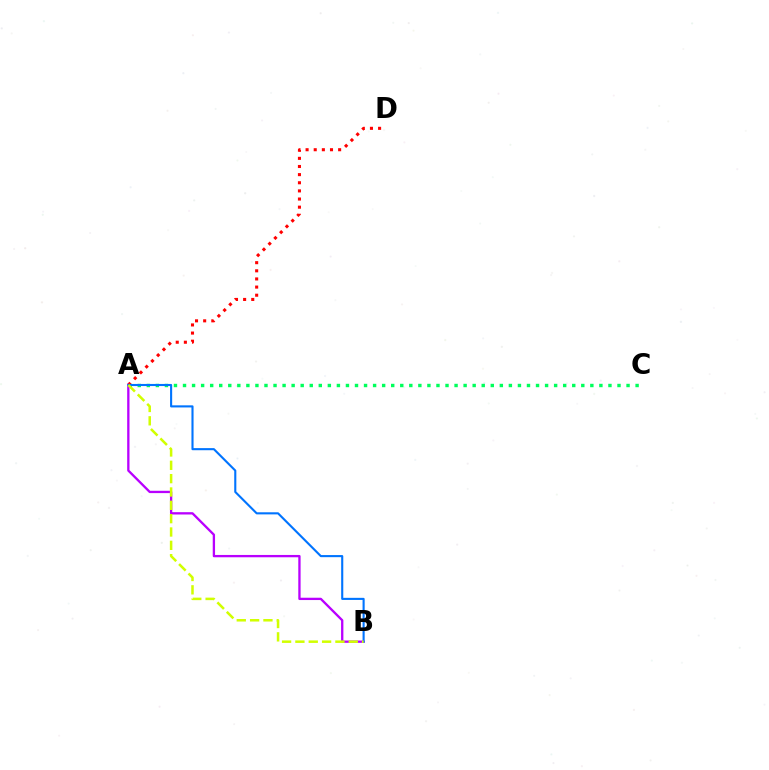{('A', 'C'): [{'color': '#00ff5c', 'line_style': 'dotted', 'thickness': 2.46}], ('A', 'D'): [{'color': '#ff0000', 'line_style': 'dotted', 'thickness': 2.21}], ('A', 'B'): [{'color': '#b900ff', 'line_style': 'solid', 'thickness': 1.67}, {'color': '#0074ff', 'line_style': 'solid', 'thickness': 1.52}, {'color': '#d1ff00', 'line_style': 'dashed', 'thickness': 1.81}]}